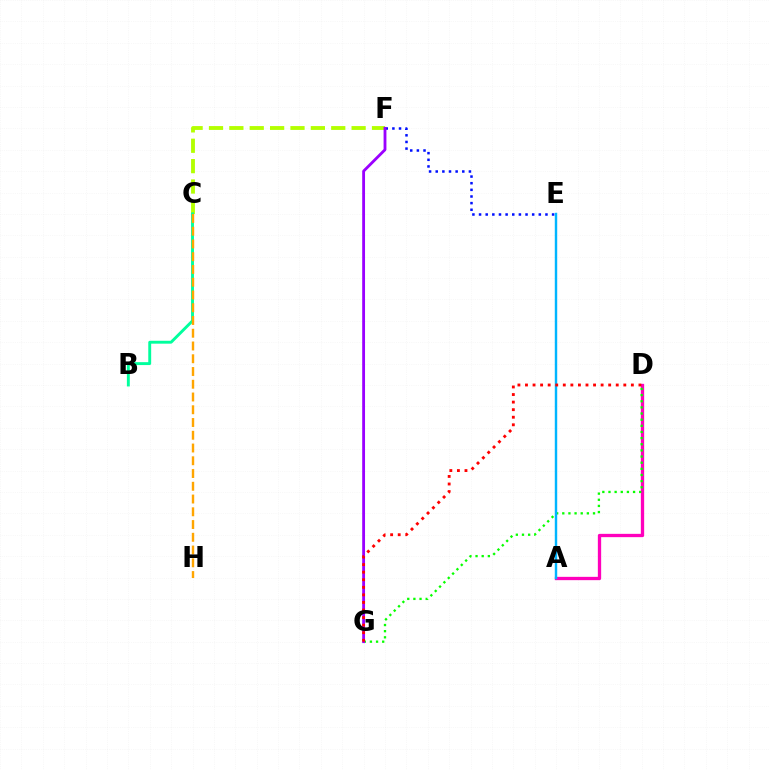{('C', 'F'): [{'color': '#b3ff00', 'line_style': 'dashed', 'thickness': 2.77}], ('A', 'D'): [{'color': '#ff00bd', 'line_style': 'solid', 'thickness': 2.38}], ('E', 'F'): [{'color': '#0010ff', 'line_style': 'dotted', 'thickness': 1.8}], ('D', 'G'): [{'color': '#08ff00', 'line_style': 'dotted', 'thickness': 1.67}, {'color': '#ff0000', 'line_style': 'dotted', 'thickness': 2.05}], ('F', 'G'): [{'color': '#9b00ff', 'line_style': 'solid', 'thickness': 2.04}], ('B', 'C'): [{'color': '#00ff9d', 'line_style': 'solid', 'thickness': 2.09}], ('A', 'E'): [{'color': '#00b5ff', 'line_style': 'solid', 'thickness': 1.75}], ('C', 'H'): [{'color': '#ffa500', 'line_style': 'dashed', 'thickness': 1.73}]}